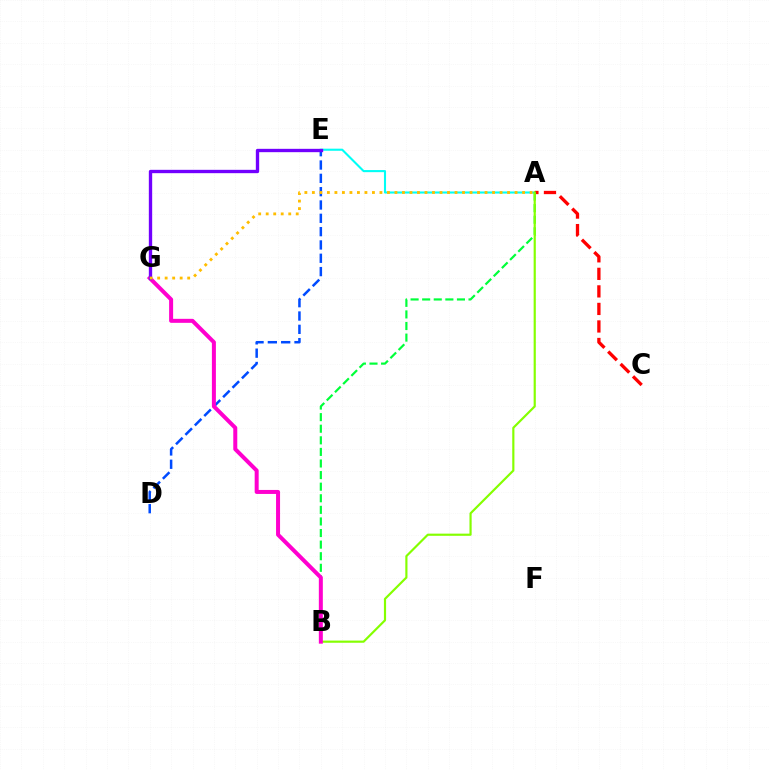{('A', 'E'): [{'color': '#00fff6', 'line_style': 'solid', 'thickness': 1.51}], ('D', 'E'): [{'color': '#004bff', 'line_style': 'dashed', 'thickness': 1.81}], ('A', 'C'): [{'color': '#ff0000', 'line_style': 'dashed', 'thickness': 2.38}], ('A', 'B'): [{'color': '#00ff39', 'line_style': 'dashed', 'thickness': 1.57}, {'color': '#84ff00', 'line_style': 'solid', 'thickness': 1.56}], ('B', 'G'): [{'color': '#ff00cf', 'line_style': 'solid', 'thickness': 2.88}], ('E', 'G'): [{'color': '#7200ff', 'line_style': 'solid', 'thickness': 2.41}], ('A', 'G'): [{'color': '#ffbd00', 'line_style': 'dotted', 'thickness': 2.04}]}